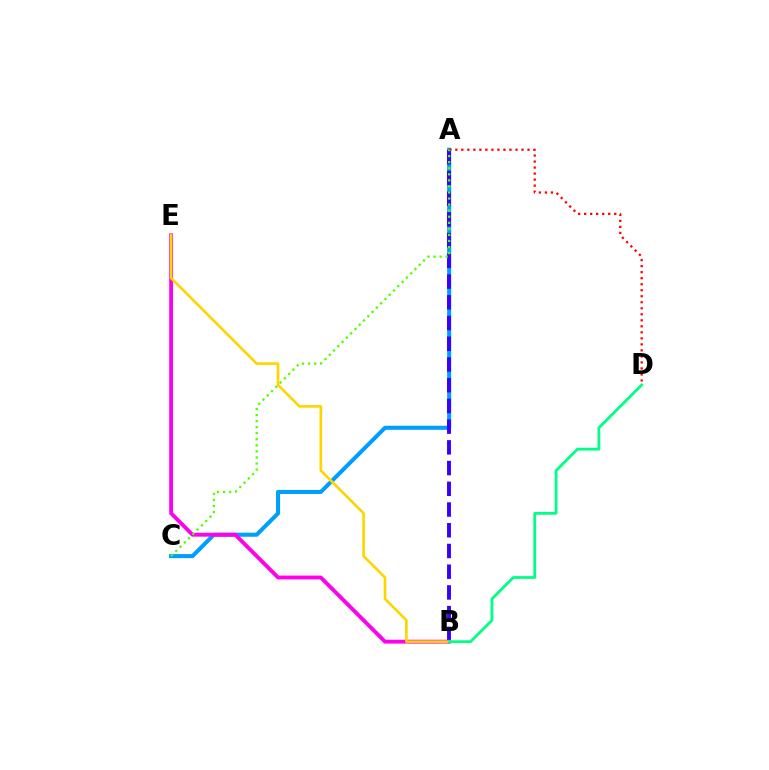{('A', 'C'): [{'color': '#009eff', 'line_style': 'solid', 'thickness': 2.93}, {'color': '#4fff00', 'line_style': 'dotted', 'thickness': 1.65}], ('A', 'B'): [{'color': '#3700ff', 'line_style': 'dashed', 'thickness': 2.82}], ('B', 'E'): [{'color': '#ff00ed', 'line_style': 'solid', 'thickness': 2.78}, {'color': '#ffd500', 'line_style': 'solid', 'thickness': 1.91}], ('A', 'D'): [{'color': '#ff0000', 'line_style': 'dotted', 'thickness': 1.63}], ('B', 'D'): [{'color': '#00ff86', 'line_style': 'solid', 'thickness': 2.02}]}